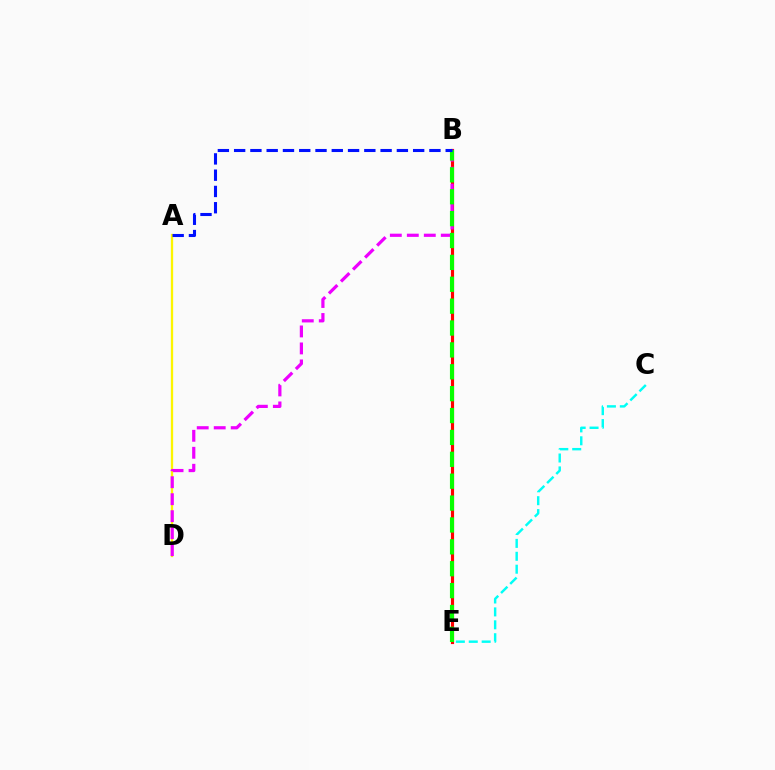{('C', 'E'): [{'color': '#00fff6', 'line_style': 'dashed', 'thickness': 1.75}], ('A', 'D'): [{'color': '#fcf500', 'line_style': 'solid', 'thickness': 1.66}], ('B', 'E'): [{'color': '#ff0000', 'line_style': 'solid', 'thickness': 2.27}, {'color': '#08ff00', 'line_style': 'dashed', 'thickness': 2.97}], ('B', 'D'): [{'color': '#ee00ff', 'line_style': 'dashed', 'thickness': 2.31}], ('A', 'B'): [{'color': '#0010ff', 'line_style': 'dashed', 'thickness': 2.21}]}